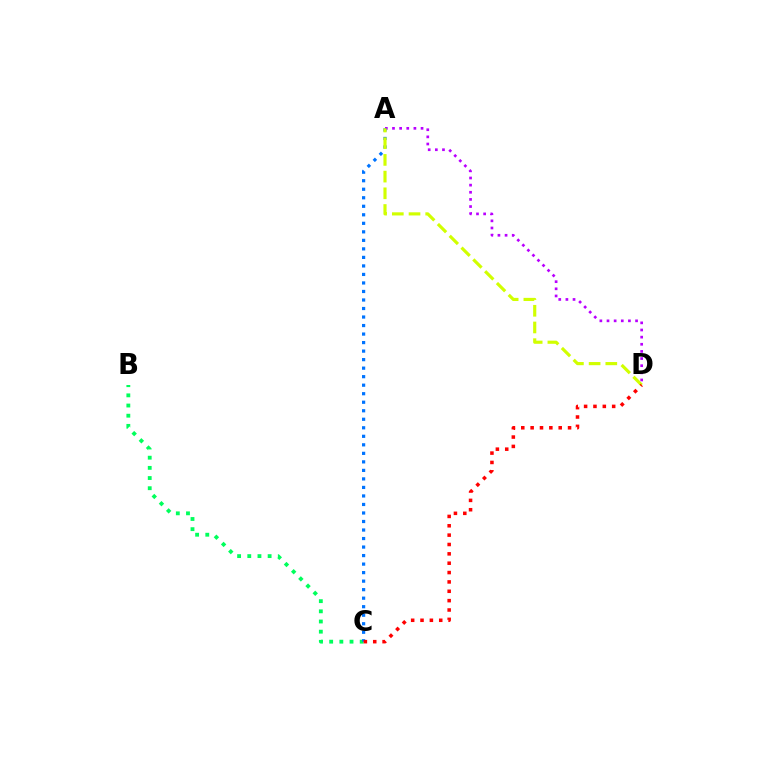{('A', 'D'): [{'color': '#b900ff', 'line_style': 'dotted', 'thickness': 1.94}, {'color': '#d1ff00', 'line_style': 'dashed', 'thickness': 2.27}], ('B', 'C'): [{'color': '#00ff5c', 'line_style': 'dotted', 'thickness': 2.76}], ('A', 'C'): [{'color': '#0074ff', 'line_style': 'dotted', 'thickness': 2.31}], ('C', 'D'): [{'color': '#ff0000', 'line_style': 'dotted', 'thickness': 2.54}]}